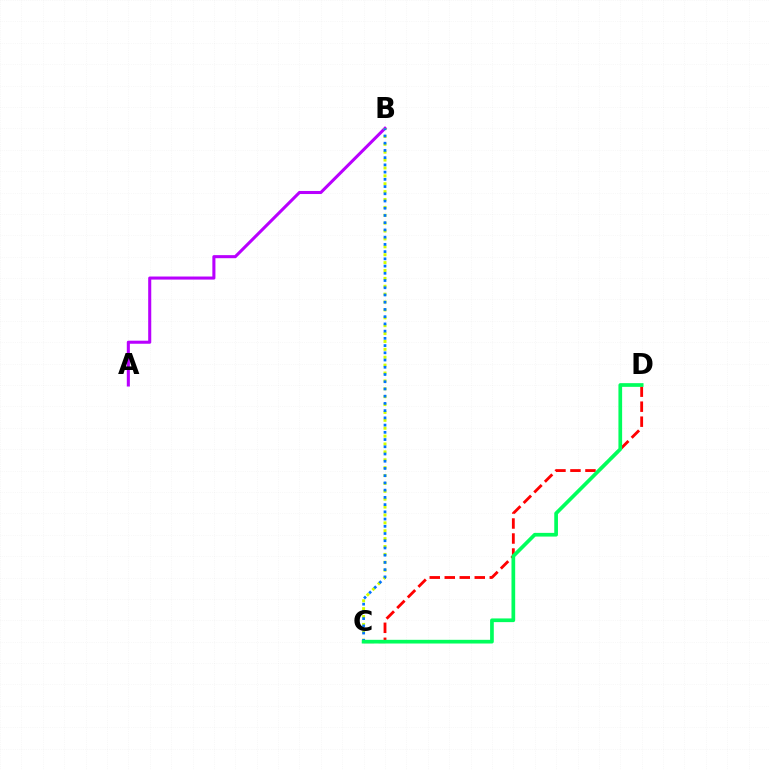{('A', 'B'): [{'color': '#b900ff', 'line_style': 'solid', 'thickness': 2.21}], ('B', 'C'): [{'color': '#d1ff00', 'line_style': 'dotted', 'thickness': 2.14}, {'color': '#0074ff', 'line_style': 'dotted', 'thickness': 1.96}], ('C', 'D'): [{'color': '#ff0000', 'line_style': 'dashed', 'thickness': 2.04}, {'color': '#00ff5c', 'line_style': 'solid', 'thickness': 2.66}]}